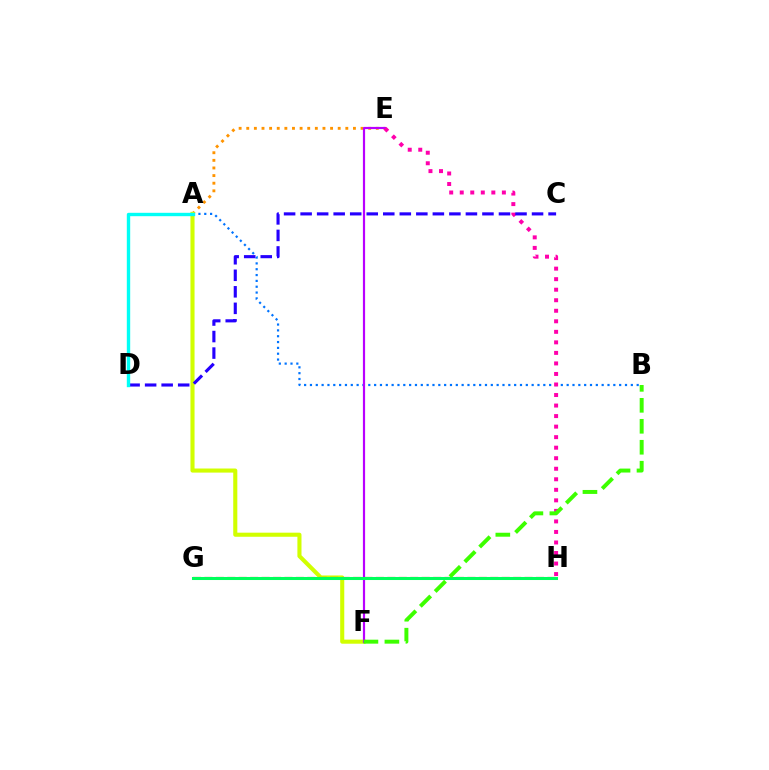{('A', 'B'): [{'color': '#0074ff', 'line_style': 'dotted', 'thickness': 1.59}], ('A', 'E'): [{'color': '#ff9400', 'line_style': 'dotted', 'thickness': 2.07}], ('A', 'F'): [{'color': '#d1ff00', 'line_style': 'solid', 'thickness': 2.94}], ('E', 'F'): [{'color': '#b900ff', 'line_style': 'solid', 'thickness': 1.58}], ('G', 'H'): [{'color': '#ff0000', 'line_style': 'dashed', 'thickness': 1.55}, {'color': '#00ff5c', 'line_style': 'solid', 'thickness': 2.19}], ('E', 'H'): [{'color': '#ff00ac', 'line_style': 'dotted', 'thickness': 2.86}], ('C', 'D'): [{'color': '#2500ff', 'line_style': 'dashed', 'thickness': 2.25}], ('A', 'D'): [{'color': '#00fff6', 'line_style': 'solid', 'thickness': 2.44}], ('B', 'F'): [{'color': '#3dff00', 'line_style': 'dashed', 'thickness': 2.85}]}